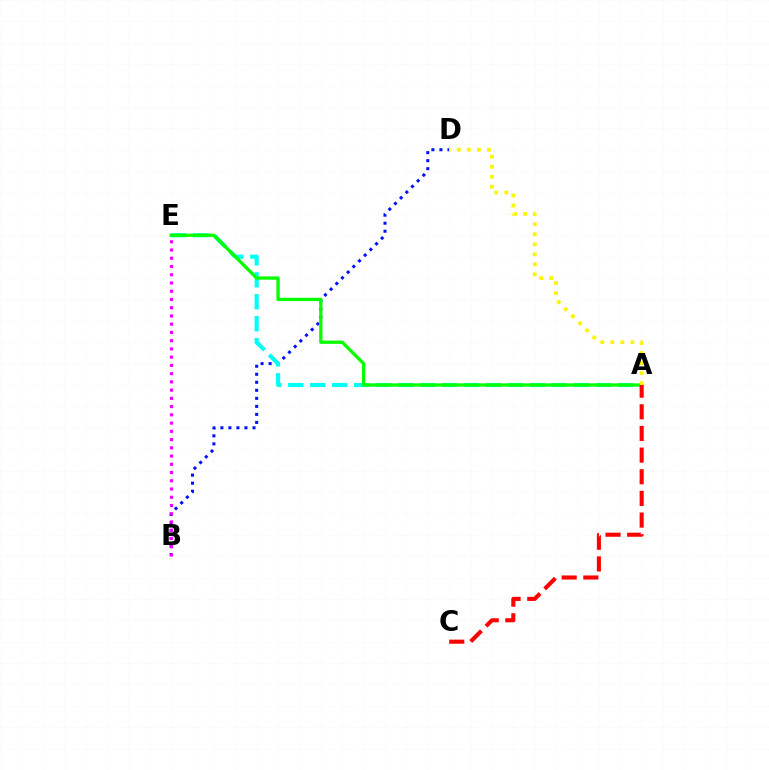{('B', 'D'): [{'color': '#0010ff', 'line_style': 'dotted', 'thickness': 2.18}], ('A', 'E'): [{'color': '#00fff6', 'line_style': 'dashed', 'thickness': 2.98}, {'color': '#08ff00', 'line_style': 'solid', 'thickness': 2.38}], ('A', 'D'): [{'color': '#fcf500', 'line_style': 'dotted', 'thickness': 2.73}], ('A', 'C'): [{'color': '#ff0000', 'line_style': 'dashed', 'thickness': 2.94}], ('B', 'E'): [{'color': '#ee00ff', 'line_style': 'dotted', 'thickness': 2.24}]}